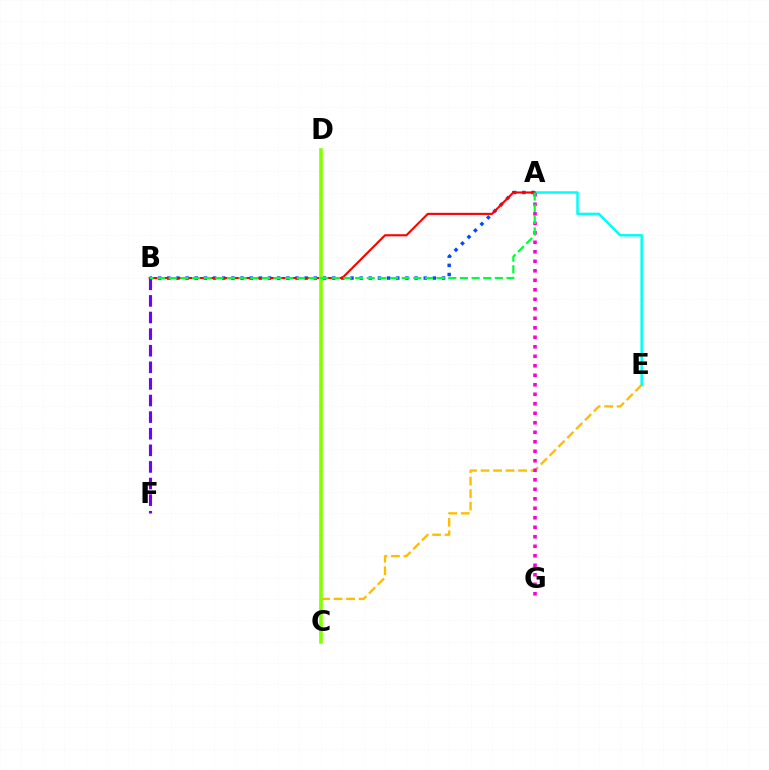{('A', 'E'): [{'color': '#00fff6', 'line_style': 'solid', 'thickness': 1.8}], ('A', 'B'): [{'color': '#004bff', 'line_style': 'dotted', 'thickness': 2.49}, {'color': '#ff0000', 'line_style': 'solid', 'thickness': 1.52}, {'color': '#00ff39', 'line_style': 'dashed', 'thickness': 1.58}], ('C', 'E'): [{'color': '#ffbd00', 'line_style': 'dashed', 'thickness': 1.7}], ('B', 'F'): [{'color': '#7200ff', 'line_style': 'dashed', 'thickness': 2.26}], ('A', 'G'): [{'color': '#ff00cf', 'line_style': 'dotted', 'thickness': 2.58}], ('C', 'D'): [{'color': '#84ff00', 'line_style': 'solid', 'thickness': 2.6}]}